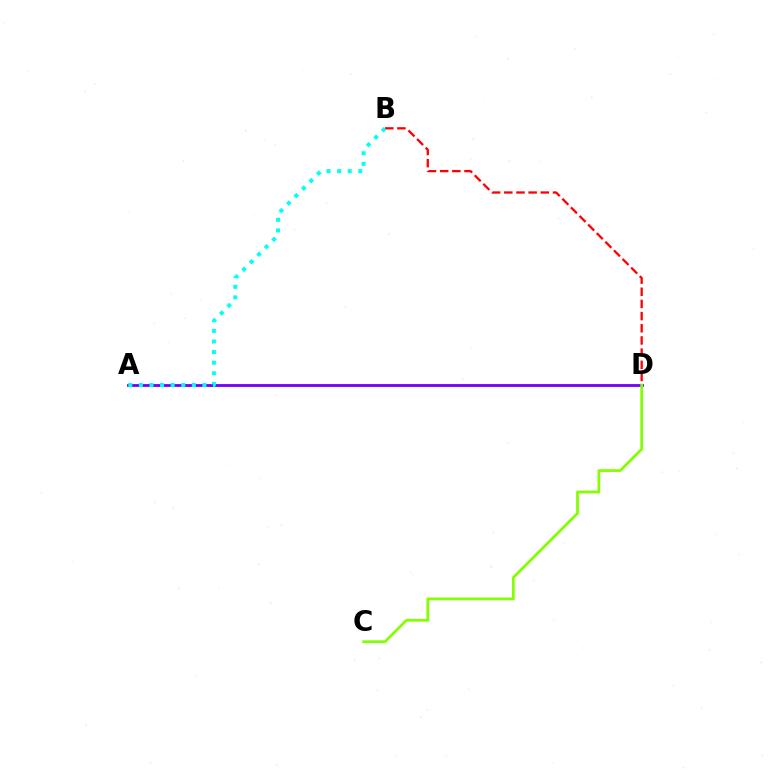{('A', 'D'): [{'color': '#7200ff', 'line_style': 'solid', 'thickness': 2.02}], ('B', 'D'): [{'color': '#ff0000', 'line_style': 'dashed', 'thickness': 1.65}], ('A', 'B'): [{'color': '#00fff6', 'line_style': 'dotted', 'thickness': 2.88}], ('C', 'D'): [{'color': '#84ff00', 'line_style': 'solid', 'thickness': 1.98}]}